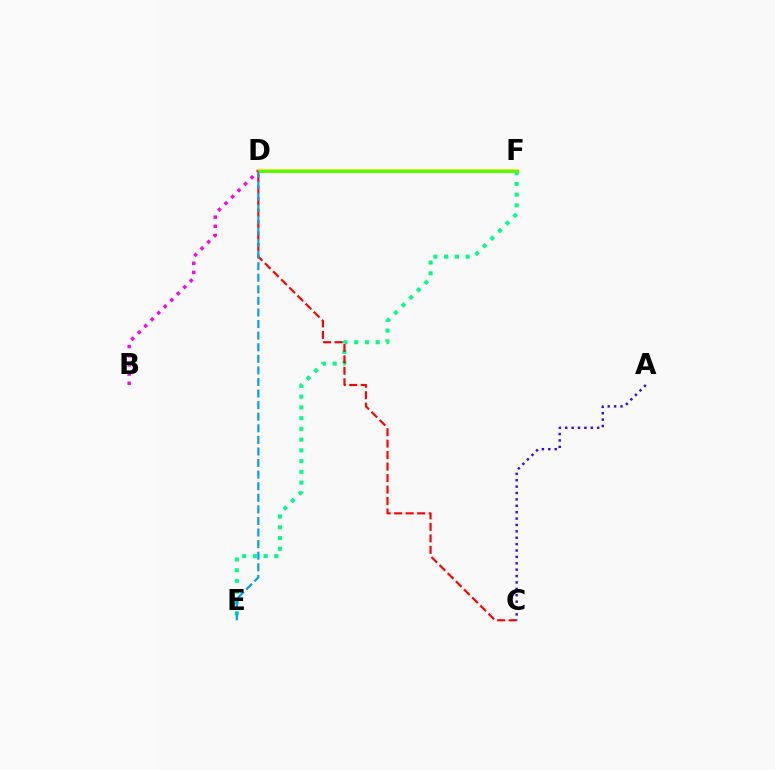{('E', 'F'): [{'color': '#00ff86', 'line_style': 'dotted', 'thickness': 2.92}], ('C', 'D'): [{'color': '#ff0000', 'line_style': 'dashed', 'thickness': 1.56}], ('A', 'C'): [{'color': '#3700ff', 'line_style': 'dotted', 'thickness': 1.74}], ('D', 'F'): [{'color': '#ffd500', 'line_style': 'solid', 'thickness': 2.62}, {'color': '#4fff00', 'line_style': 'solid', 'thickness': 2.11}], ('D', 'E'): [{'color': '#009eff', 'line_style': 'dashed', 'thickness': 1.57}], ('B', 'D'): [{'color': '#ff00ed', 'line_style': 'dotted', 'thickness': 2.49}]}